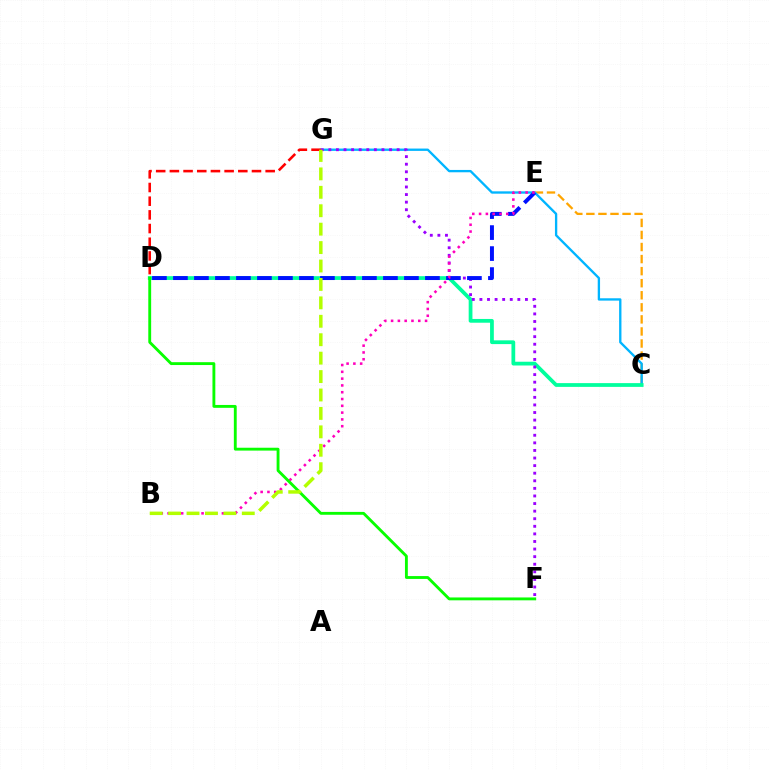{('C', 'E'): [{'color': '#ffa500', 'line_style': 'dashed', 'thickness': 1.64}], ('C', 'G'): [{'color': '#00b5ff', 'line_style': 'solid', 'thickness': 1.68}], ('C', 'D'): [{'color': '#00ff9d', 'line_style': 'solid', 'thickness': 2.71}], ('F', 'G'): [{'color': '#9b00ff', 'line_style': 'dotted', 'thickness': 2.06}], ('D', 'E'): [{'color': '#0010ff', 'line_style': 'dashed', 'thickness': 2.85}], ('B', 'E'): [{'color': '#ff00bd', 'line_style': 'dotted', 'thickness': 1.85}], ('D', 'G'): [{'color': '#ff0000', 'line_style': 'dashed', 'thickness': 1.86}], ('D', 'F'): [{'color': '#08ff00', 'line_style': 'solid', 'thickness': 2.06}], ('B', 'G'): [{'color': '#b3ff00', 'line_style': 'dashed', 'thickness': 2.5}]}